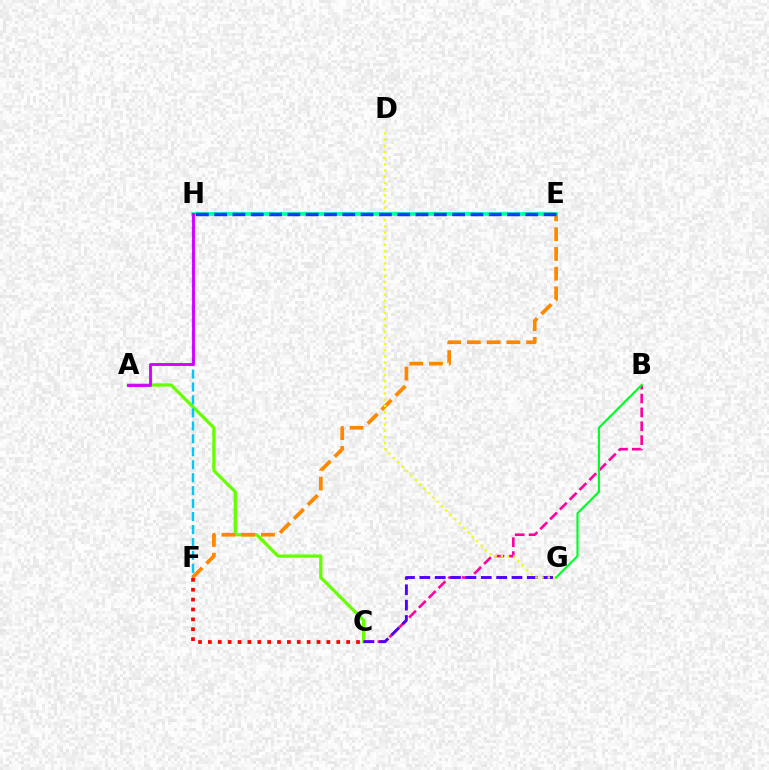{('A', 'C'): [{'color': '#66ff00', 'line_style': 'solid', 'thickness': 2.32}], ('B', 'C'): [{'color': '#ff00a0', 'line_style': 'dashed', 'thickness': 1.88}], ('F', 'H'): [{'color': '#00c7ff', 'line_style': 'dashed', 'thickness': 1.76}], ('C', 'G'): [{'color': '#4f00ff', 'line_style': 'dashed', 'thickness': 2.09}], ('E', 'F'): [{'color': '#ff8800', 'line_style': 'dashed', 'thickness': 2.68}], ('D', 'G'): [{'color': '#eeff00', 'line_style': 'dotted', 'thickness': 1.68}], ('B', 'G'): [{'color': '#00ff27', 'line_style': 'solid', 'thickness': 1.56}], ('E', 'H'): [{'color': '#00ffaf', 'line_style': 'solid', 'thickness': 2.63}, {'color': '#003fff', 'line_style': 'dashed', 'thickness': 2.49}], ('A', 'H'): [{'color': '#d600ff', 'line_style': 'solid', 'thickness': 2.07}], ('C', 'F'): [{'color': '#ff0000', 'line_style': 'dotted', 'thickness': 2.68}]}